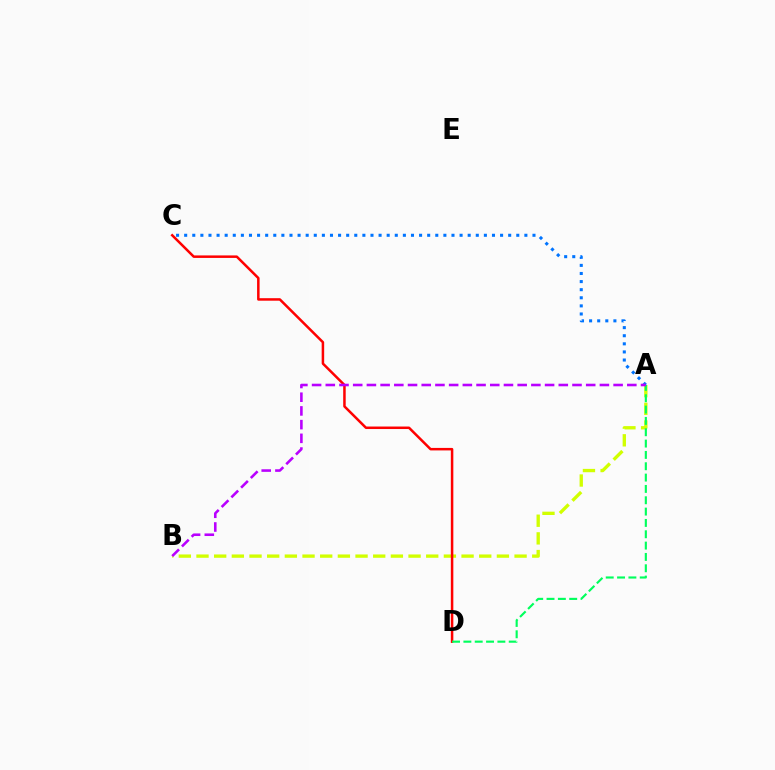{('A', 'C'): [{'color': '#0074ff', 'line_style': 'dotted', 'thickness': 2.2}], ('A', 'B'): [{'color': '#d1ff00', 'line_style': 'dashed', 'thickness': 2.4}, {'color': '#b900ff', 'line_style': 'dashed', 'thickness': 1.86}], ('C', 'D'): [{'color': '#ff0000', 'line_style': 'solid', 'thickness': 1.81}], ('A', 'D'): [{'color': '#00ff5c', 'line_style': 'dashed', 'thickness': 1.54}]}